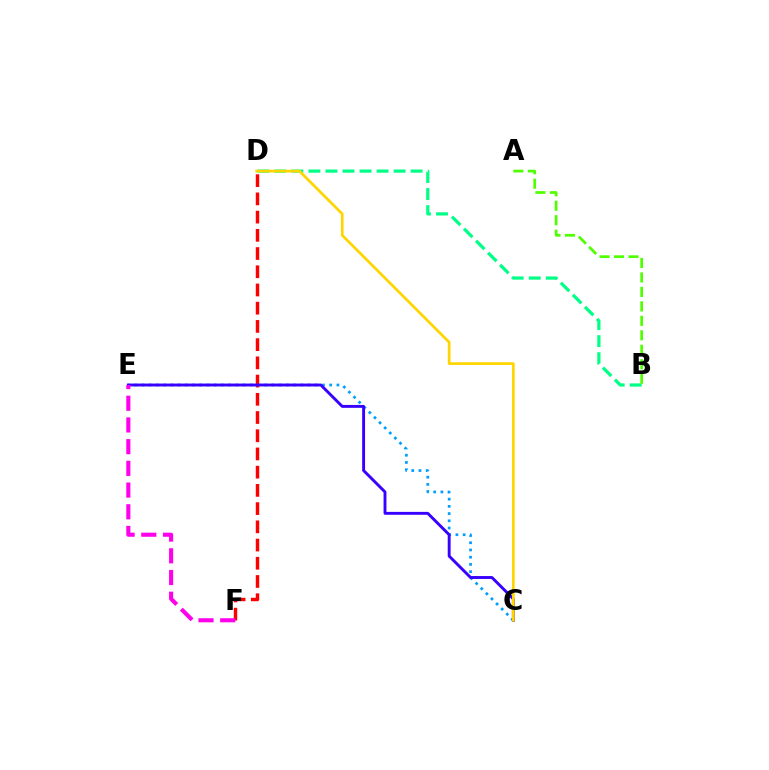{('C', 'E'): [{'color': '#009eff', 'line_style': 'dotted', 'thickness': 1.96}, {'color': '#3700ff', 'line_style': 'solid', 'thickness': 2.08}], ('B', 'D'): [{'color': '#00ff86', 'line_style': 'dashed', 'thickness': 2.31}], ('A', 'B'): [{'color': '#4fff00', 'line_style': 'dashed', 'thickness': 1.97}], ('D', 'F'): [{'color': '#ff0000', 'line_style': 'dashed', 'thickness': 2.48}], ('C', 'D'): [{'color': '#ffd500', 'line_style': 'solid', 'thickness': 1.96}], ('E', 'F'): [{'color': '#ff00ed', 'line_style': 'dashed', 'thickness': 2.95}]}